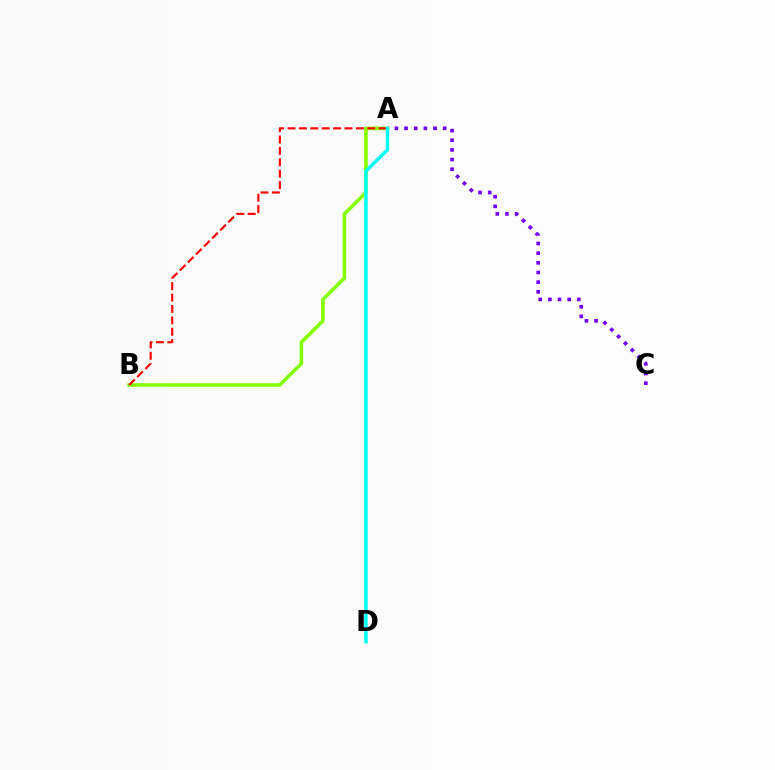{('A', 'C'): [{'color': '#7200ff', 'line_style': 'dotted', 'thickness': 2.62}], ('A', 'B'): [{'color': '#84ff00', 'line_style': 'solid', 'thickness': 2.59}, {'color': '#ff0000', 'line_style': 'dashed', 'thickness': 1.55}], ('A', 'D'): [{'color': '#00fff6', 'line_style': 'solid', 'thickness': 2.48}]}